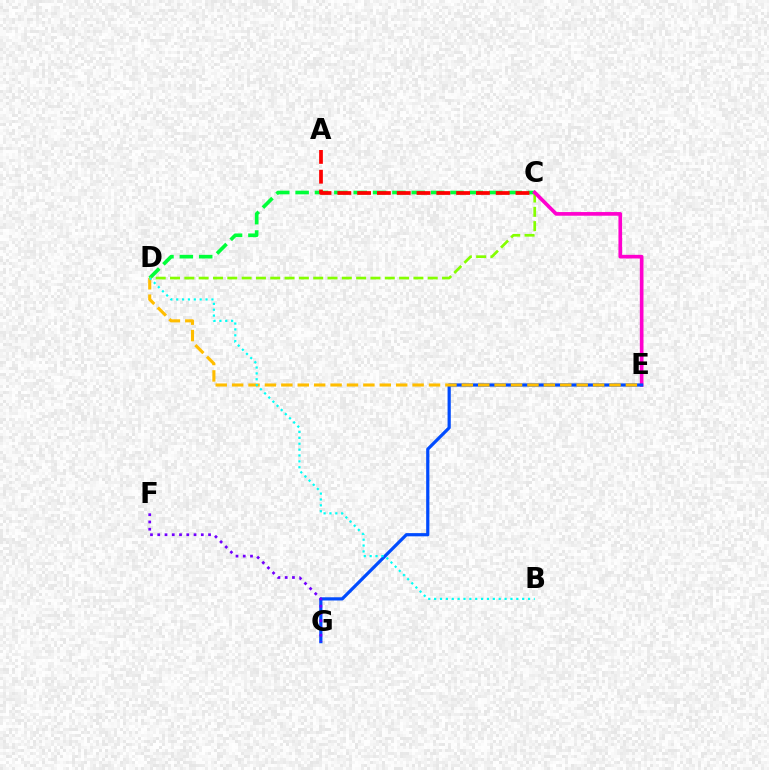{('C', 'D'): [{'color': '#00ff39', 'line_style': 'dashed', 'thickness': 2.63}, {'color': '#84ff00', 'line_style': 'dashed', 'thickness': 1.94}], ('A', 'C'): [{'color': '#ff0000', 'line_style': 'dashed', 'thickness': 2.69}], ('C', 'E'): [{'color': '#ff00cf', 'line_style': 'solid', 'thickness': 2.64}], ('E', 'G'): [{'color': '#004bff', 'line_style': 'solid', 'thickness': 2.31}], ('D', 'E'): [{'color': '#ffbd00', 'line_style': 'dashed', 'thickness': 2.23}], ('F', 'G'): [{'color': '#7200ff', 'line_style': 'dotted', 'thickness': 1.97}], ('B', 'D'): [{'color': '#00fff6', 'line_style': 'dotted', 'thickness': 1.6}]}